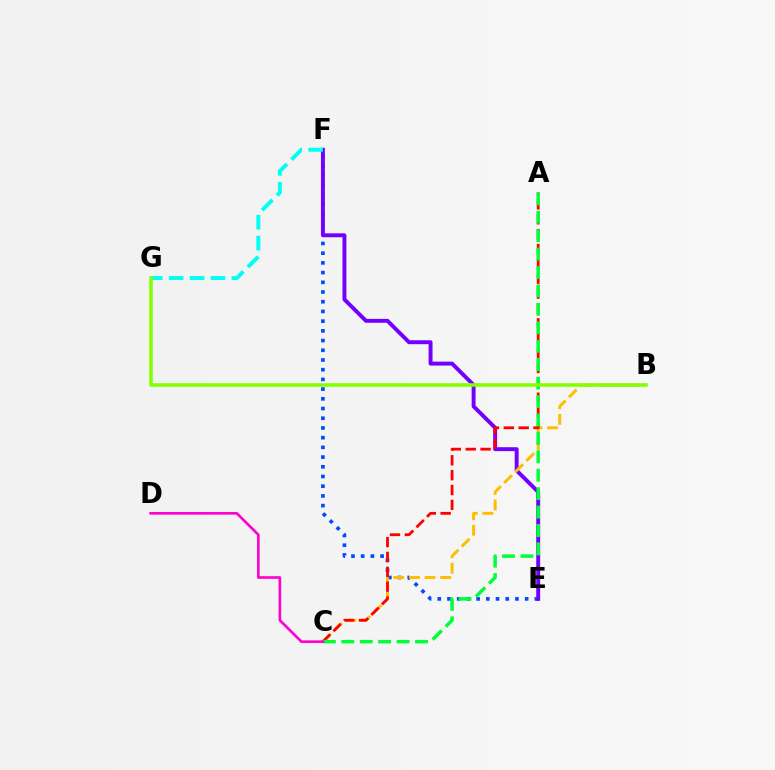{('E', 'F'): [{'color': '#004bff', 'line_style': 'dotted', 'thickness': 2.64}, {'color': '#7200ff', 'line_style': 'solid', 'thickness': 2.83}], ('B', 'C'): [{'color': '#ffbd00', 'line_style': 'dashed', 'thickness': 2.12}], ('A', 'C'): [{'color': '#ff0000', 'line_style': 'dashed', 'thickness': 2.02}, {'color': '#00ff39', 'line_style': 'dashed', 'thickness': 2.5}], ('C', 'D'): [{'color': '#ff00cf', 'line_style': 'solid', 'thickness': 1.9}], ('F', 'G'): [{'color': '#00fff6', 'line_style': 'dashed', 'thickness': 2.84}], ('B', 'G'): [{'color': '#84ff00', 'line_style': 'solid', 'thickness': 2.55}]}